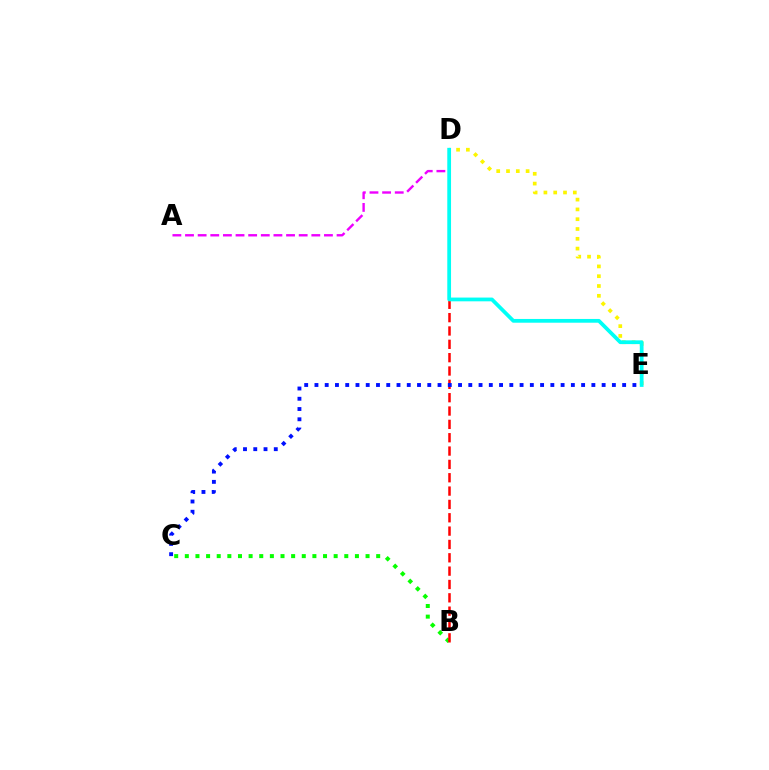{('B', 'C'): [{'color': '#08ff00', 'line_style': 'dotted', 'thickness': 2.89}], ('A', 'D'): [{'color': '#ee00ff', 'line_style': 'dashed', 'thickness': 1.72}], ('B', 'D'): [{'color': '#ff0000', 'line_style': 'dashed', 'thickness': 1.81}], ('D', 'E'): [{'color': '#fcf500', 'line_style': 'dotted', 'thickness': 2.66}, {'color': '#00fff6', 'line_style': 'solid', 'thickness': 2.7}], ('C', 'E'): [{'color': '#0010ff', 'line_style': 'dotted', 'thickness': 2.79}]}